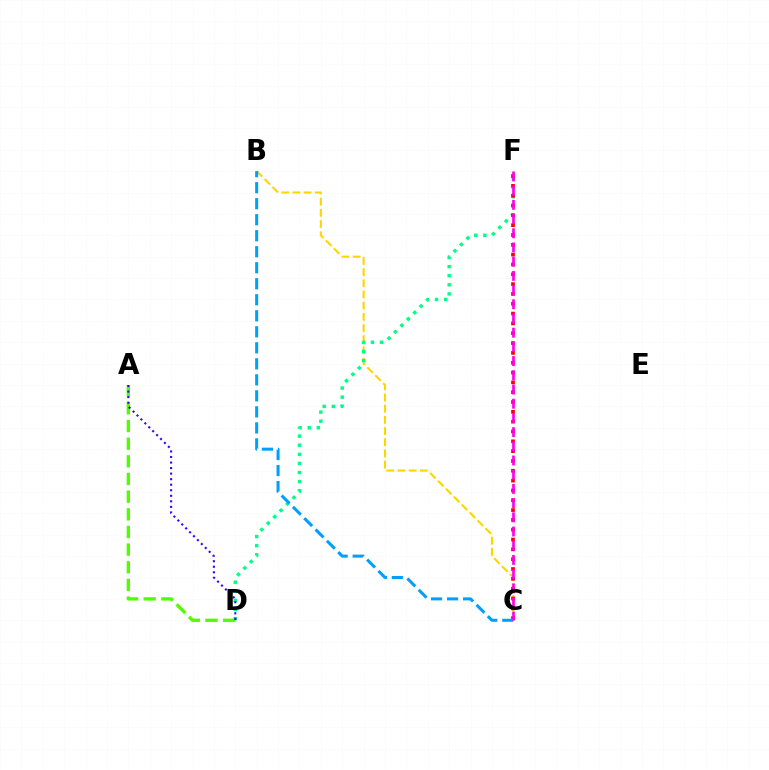{('B', 'C'): [{'color': '#ffd500', 'line_style': 'dashed', 'thickness': 1.52}, {'color': '#009eff', 'line_style': 'dashed', 'thickness': 2.18}], ('D', 'F'): [{'color': '#00ff86', 'line_style': 'dotted', 'thickness': 2.47}], ('C', 'F'): [{'color': '#ff0000', 'line_style': 'dotted', 'thickness': 2.67}, {'color': '#ff00ed', 'line_style': 'dashed', 'thickness': 1.93}], ('A', 'D'): [{'color': '#4fff00', 'line_style': 'dashed', 'thickness': 2.4}, {'color': '#3700ff', 'line_style': 'dotted', 'thickness': 1.51}]}